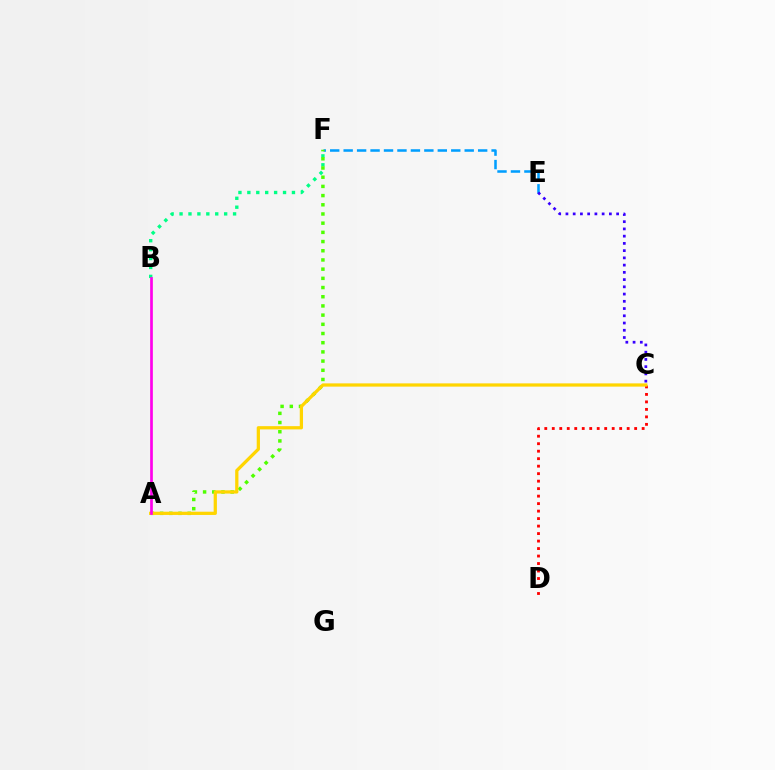{('C', 'D'): [{'color': '#ff0000', 'line_style': 'dotted', 'thickness': 2.04}], ('E', 'F'): [{'color': '#009eff', 'line_style': 'dashed', 'thickness': 1.83}], ('B', 'F'): [{'color': '#00ff86', 'line_style': 'dotted', 'thickness': 2.42}], ('A', 'F'): [{'color': '#4fff00', 'line_style': 'dotted', 'thickness': 2.5}], ('C', 'E'): [{'color': '#3700ff', 'line_style': 'dotted', 'thickness': 1.97}], ('A', 'C'): [{'color': '#ffd500', 'line_style': 'solid', 'thickness': 2.34}], ('A', 'B'): [{'color': '#ff00ed', 'line_style': 'solid', 'thickness': 1.94}]}